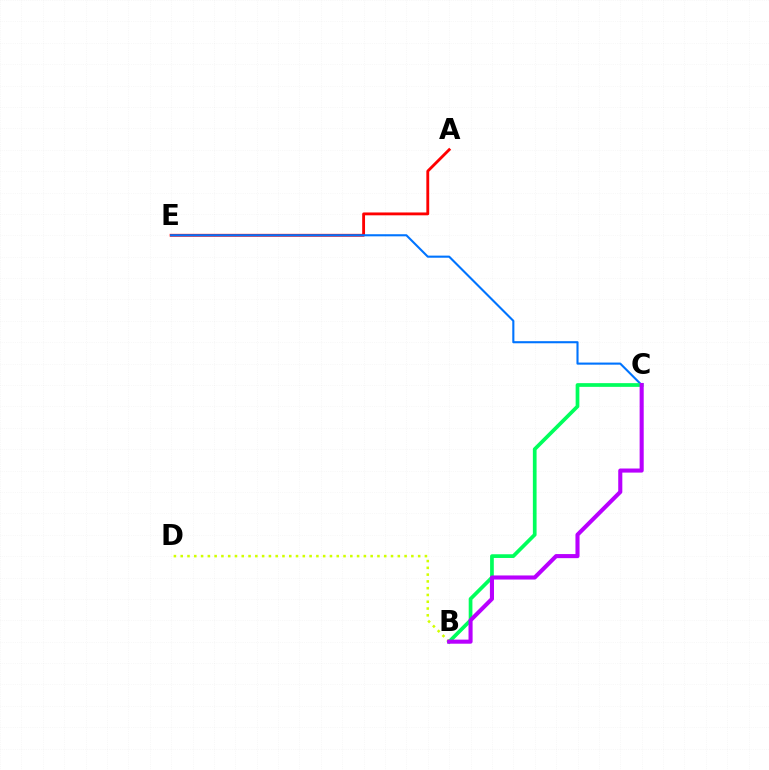{('A', 'E'): [{'color': '#ff0000', 'line_style': 'solid', 'thickness': 2.05}], ('B', 'D'): [{'color': '#d1ff00', 'line_style': 'dotted', 'thickness': 1.84}], ('C', 'E'): [{'color': '#0074ff', 'line_style': 'solid', 'thickness': 1.51}], ('B', 'C'): [{'color': '#00ff5c', 'line_style': 'solid', 'thickness': 2.67}, {'color': '#b900ff', 'line_style': 'solid', 'thickness': 2.94}]}